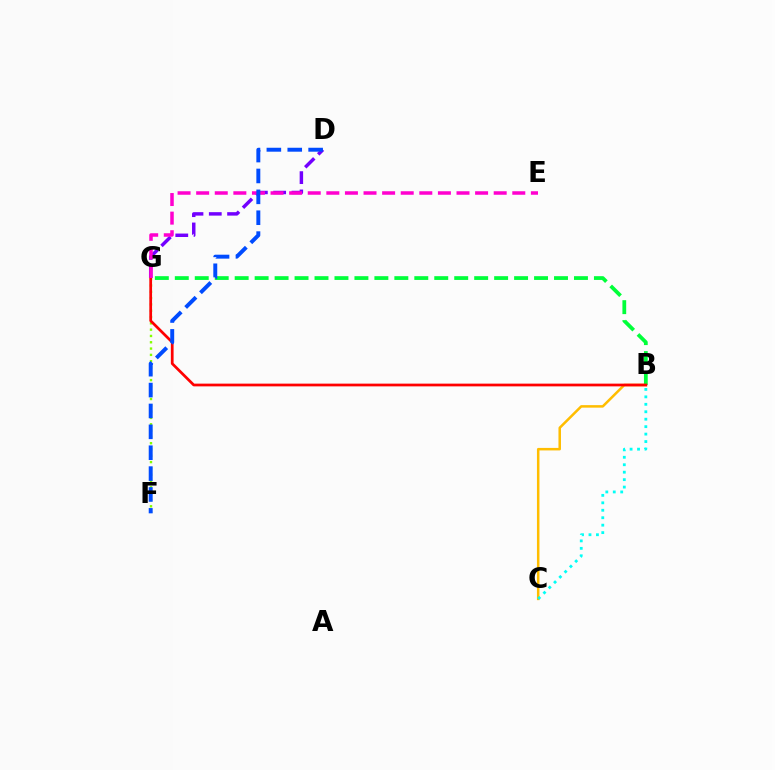{('F', 'G'): [{'color': '#84ff00', 'line_style': 'dotted', 'thickness': 1.71}], ('D', 'G'): [{'color': '#7200ff', 'line_style': 'dashed', 'thickness': 2.49}], ('B', 'C'): [{'color': '#ffbd00', 'line_style': 'solid', 'thickness': 1.81}, {'color': '#00fff6', 'line_style': 'dotted', 'thickness': 2.02}], ('B', 'G'): [{'color': '#00ff39', 'line_style': 'dashed', 'thickness': 2.71}, {'color': '#ff0000', 'line_style': 'solid', 'thickness': 1.97}], ('E', 'G'): [{'color': '#ff00cf', 'line_style': 'dashed', 'thickness': 2.53}], ('D', 'F'): [{'color': '#004bff', 'line_style': 'dashed', 'thickness': 2.84}]}